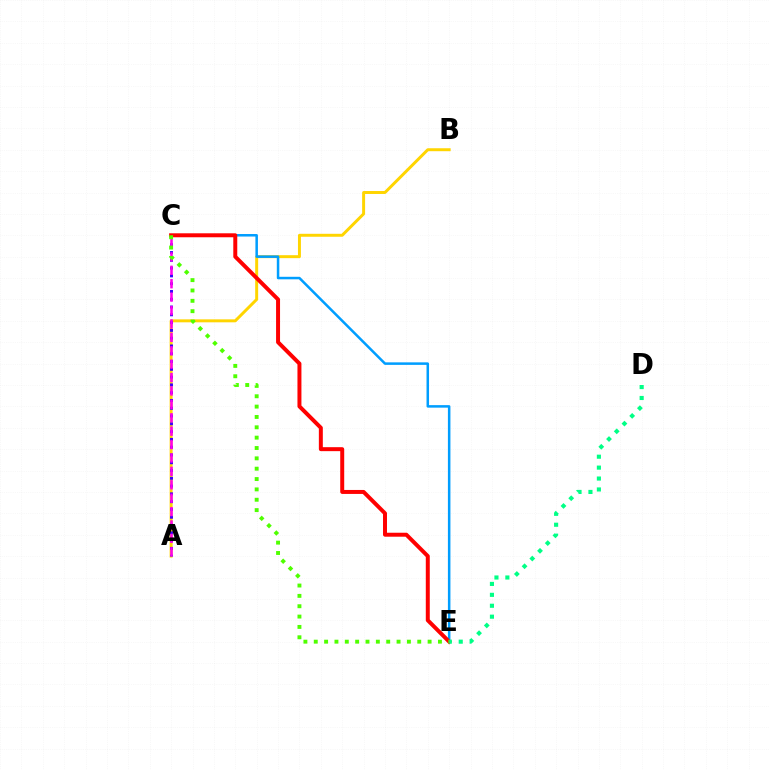{('A', 'B'): [{'color': '#ffd500', 'line_style': 'solid', 'thickness': 2.13}], ('A', 'C'): [{'color': '#3700ff', 'line_style': 'dotted', 'thickness': 2.12}, {'color': '#ff00ed', 'line_style': 'dashed', 'thickness': 1.82}], ('C', 'E'): [{'color': '#009eff', 'line_style': 'solid', 'thickness': 1.81}, {'color': '#ff0000', 'line_style': 'solid', 'thickness': 2.86}, {'color': '#4fff00', 'line_style': 'dotted', 'thickness': 2.81}], ('D', 'E'): [{'color': '#00ff86', 'line_style': 'dotted', 'thickness': 2.97}]}